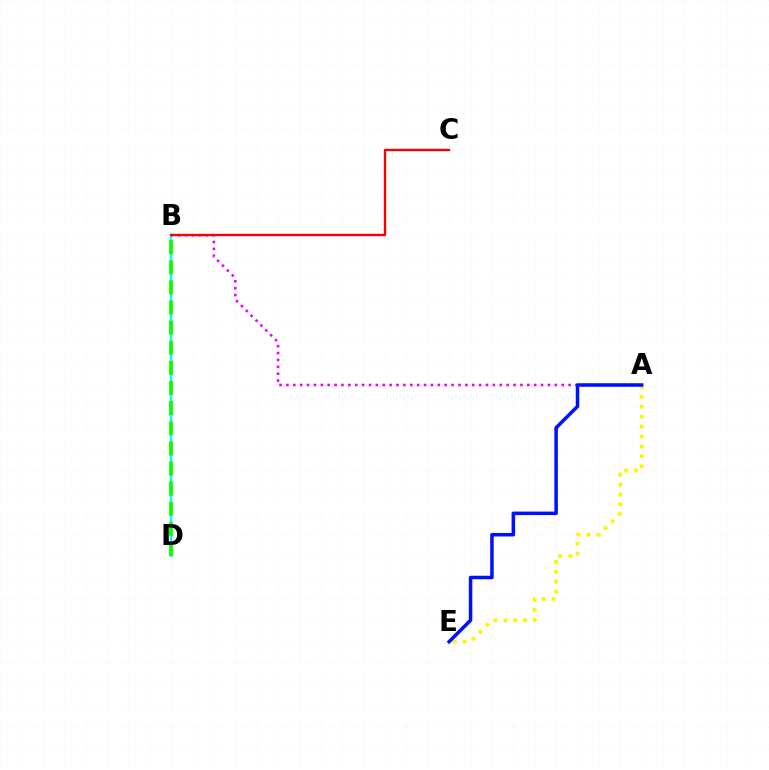{('A', 'B'): [{'color': '#ee00ff', 'line_style': 'dotted', 'thickness': 1.87}], ('B', 'D'): [{'color': '#00fff6', 'line_style': 'solid', 'thickness': 1.68}, {'color': '#08ff00', 'line_style': 'dashed', 'thickness': 2.73}], ('A', 'E'): [{'color': '#fcf500', 'line_style': 'dotted', 'thickness': 2.7}, {'color': '#0010ff', 'line_style': 'solid', 'thickness': 2.53}], ('B', 'C'): [{'color': '#ff0000', 'line_style': 'solid', 'thickness': 1.7}]}